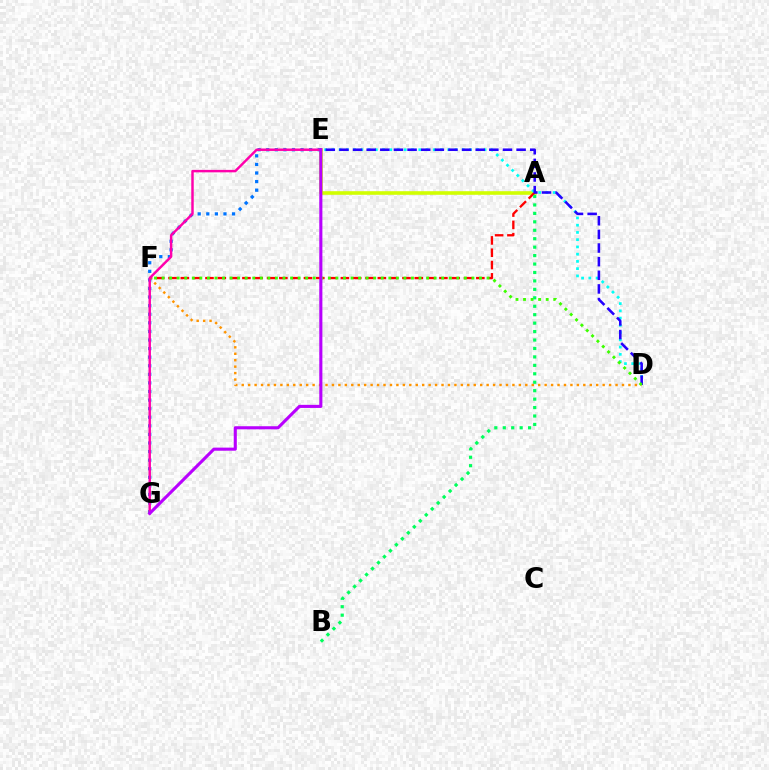{('A', 'E'): [{'color': '#d1ff00', 'line_style': 'solid', 'thickness': 2.59}], ('A', 'F'): [{'color': '#ff0000', 'line_style': 'dashed', 'thickness': 1.67}], ('D', 'F'): [{'color': '#ff9400', 'line_style': 'dotted', 'thickness': 1.75}, {'color': '#3dff00', 'line_style': 'dotted', 'thickness': 2.05}], ('E', 'G'): [{'color': '#0074ff', 'line_style': 'dotted', 'thickness': 2.33}, {'color': '#ff00ac', 'line_style': 'solid', 'thickness': 1.77}, {'color': '#b900ff', 'line_style': 'solid', 'thickness': 2.23}], ('D', 'E'): [{'color': '#00fff6', 'line_style': 'dotted', 'thickness': 1.97}, {'color': '#2500ff', 'line_style': 'dashed', 'thickness': 1.85}], ('A', 'B'): [{'color': '#00ff5c', 'line_style': 'dotted', 'thickness': 2.29}]}